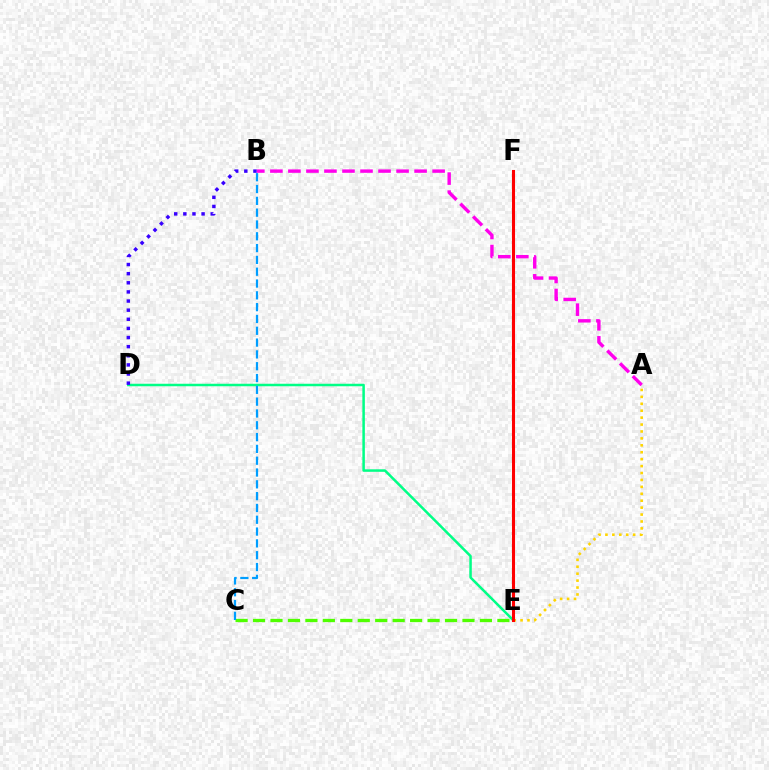{('C', 'E'): [{'color': '#4fff00', 'line_style': 'dashed', 'thickness': 2.37}], ('D', 'E'): [{'color': '#00ff86', 'line_style': 'solid', 'thickness': 1.8}], ('A', 'B'): [{'color': '#ff00ed', 'line_style': 'dashed', 'thickness': 2.45}], ('B', 'D'): [{'color': '#3700ff', 'line_style': 'dotted', 'thickness': 2.48}], ('A', 'E'): [{'color': '#ffd500', 'line_style': 'dotted', 'thickness': 1.88}], ('E', 'F'): [{'color': '#ff0000', 'line_style': 'solid', 'thickness': 2.21}], ('B', 'C'): [{'color': '#009eff', 'line_style': 'dashed', 'thickness': 1.6}]}